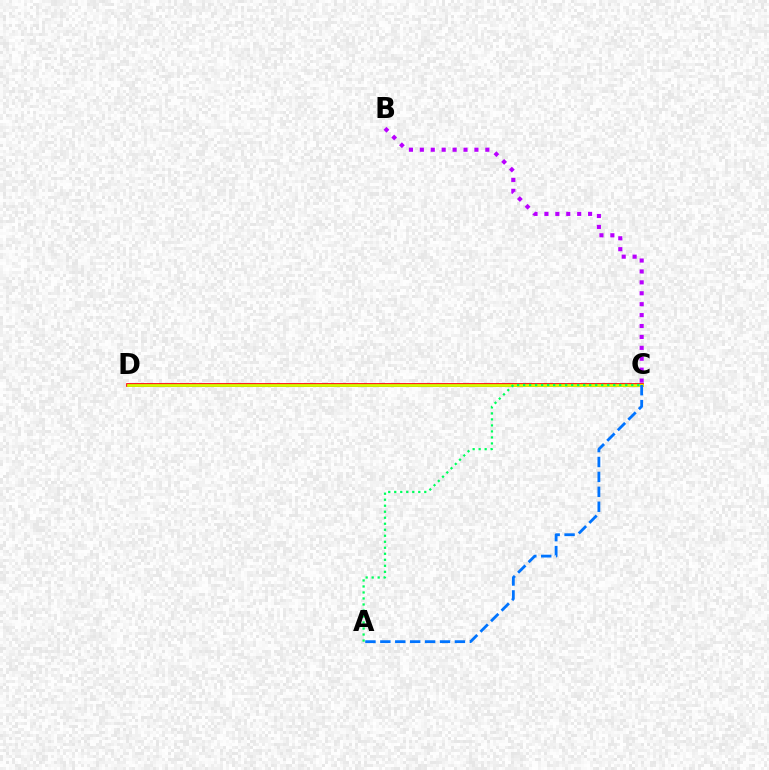{('C', 'D'): [{'color': '#ff0000', 'line_style': 'solid', 'thickness': 2.66}, {'color': '#d1ff00', 'line_style': 'solid', 'thickness': 1.99}], ('A', 'C'): [{'color': '#00ff5c', 'line_style': 'dotted', 'thickness': 1.63}, {'color': '#0074ff', 'line_style': 'dashed', 'thickness': 2.03}], ('B', 'C'): [{'color': '#b900ff', 'line_style': 'dotted', 'thickness': 2.97}]}